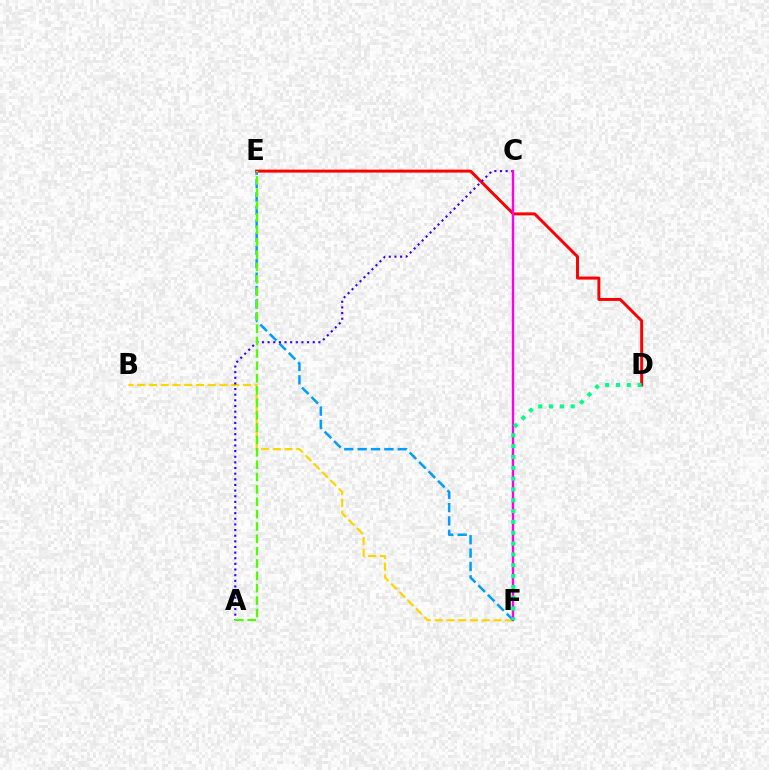{('B', 'F'): [{'color': '#ffd500', 'line_style': 'dashed', 'thickness': 1.6}], ('E', 'F'): [{'color': '#009eff', 'line_style': 'dashed', 'thickness': 1.82}], ('D', 'E'): [{'color': '#ff0000', 'line_style': 'solid', 'thickness': 2.14}], ('A', 'C'): [{'color': '#3700ff', 'line_style': 'dotted', 'thickness': 1.53}], ('C', 'F'): [{'color': '#ff00ed', 'line_style': 'solid', 'thickness': 1.7}], ('D', 'F'): [{'color': '#00ff86', 'line_style': 'dotted', 'thickness': 2.94}], ('A', 'E'): [{'color': '#4fff00', 'line_style': 'dashed', 'thickness': 1.68}]}